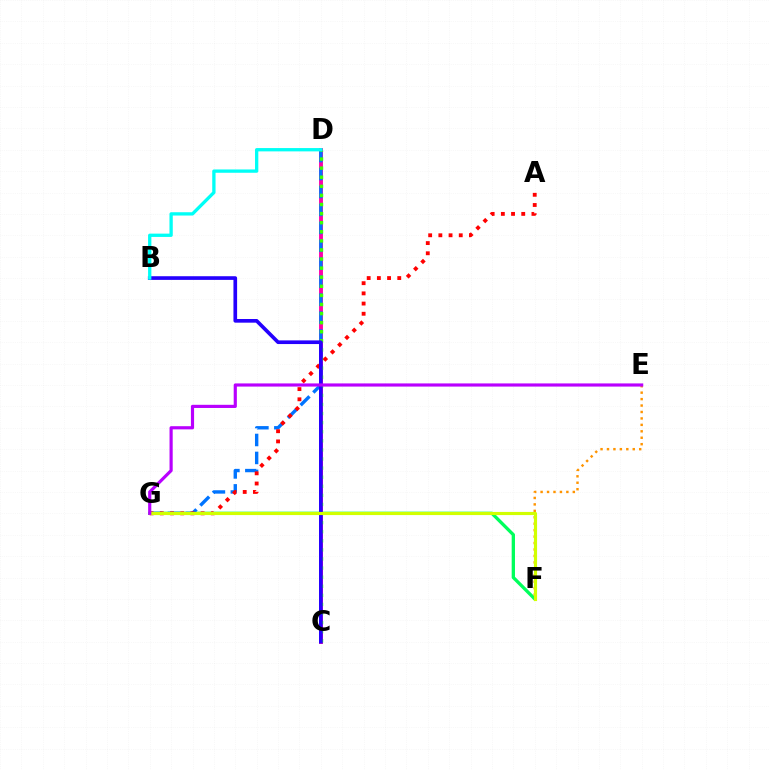{('F', 'G'): [{'color': '#00ff5c', 'line_style': 'solid', 'thickness': 2.38}, {'color': '#d1ff00', 'line_style': 'solid', 'thickness': 2.27}], ('C', 'D'): [{'color': '#ff00ac', 'line_style': 'solid', 'thickness': 2.81}, {'color': '#3dff00', 'line_style': 'dotted', 'thickness': 2.47}], ('E', 'F'): [{'color': '#ff9400', 'line_style': 'dotted', 'thickness': 1.75}], ('D', 'G'): [{'color': '#0074ff', 'line_style': 'dashed', 'thickness': 2.44}], ('A', 'G'): [{'color': '#ff0000', 'line_style': 'dotted', 'thickness': 2.77}], ('B', 'C'): [{'color': '#2500ff', 'line_style': 'solid', 'thickness': 2.64}], ('B', 'D'): [{'color': '#00fff6', 'line_style': 'solid', 'thickness': 2.38}], ('E', 'G'): [{'color': '#b900ff', 'line_style': 'solid', 'thickness': 2.28}]}